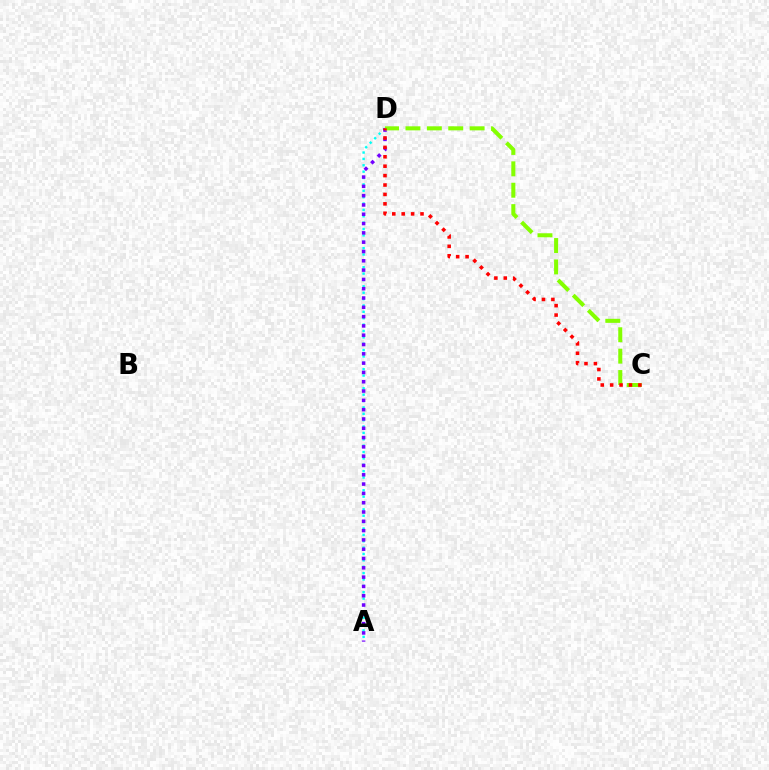{('A', 'D'): [{'color': '#00fff6', 'line_style': 'dotted', 'thickness': 1.73}, {'color': '#7200ff', 'line_style': 'dotted', 'thickness': 2.53}], ('C', 'D'): [{'color': '#84ff00', 'line_style': 'dashed', 'thickness': 2.91}, {'color': '#ff0000', 'line_style': 'dotted', 'thickness': 2.56}]}